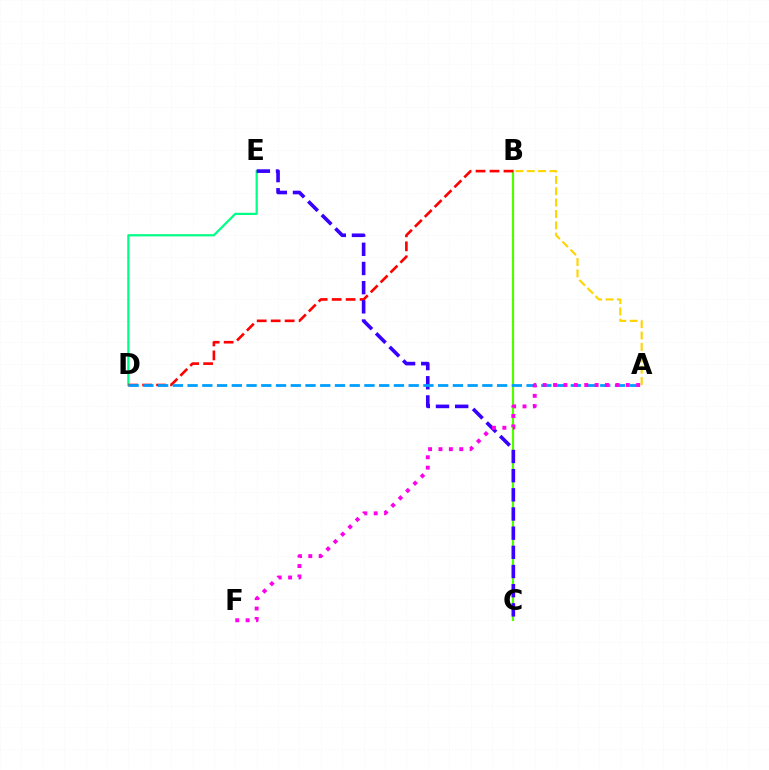{('D', 'E'): [{'color': '#00ff86', 'line_style': 'solid', 'thickness': 1.59}], ('B', 'C'): [{'color': '#4fff00', 'line_style': 'solid', 'thickness': 1.59}], ('B', 'D'): [{'color': '#ff0000', 'line_style': 'dashed', 'thickness': 1.9}], ('C', 'E'): [{'color': '#3700ff', 'line_style': 'dashed', 'thickness': 2.6}], ('A', 'D'): [{'color': '#009eff', 'line_style': 'dashed', 'thickness': 2.0}], ('A', 'B'): [{'color': '#ffd500', 'line_style': 'dashed', 'thickness': 1.55}], ('A', 'F'): [{'color': '#ff00ed', 'line_style': 'dotted', 'thickness': 2.82}]}